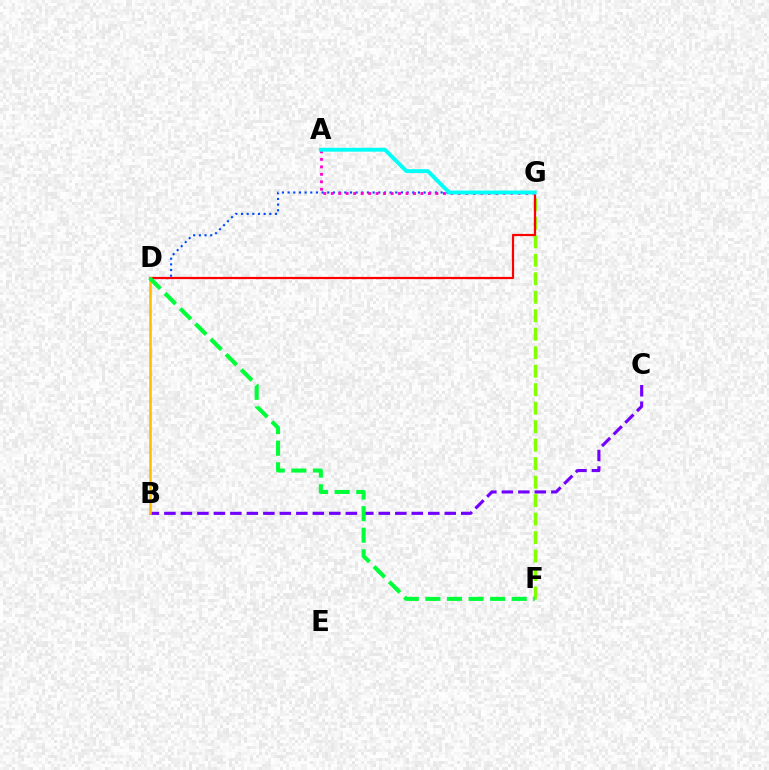{('D', 'G'): [{'color': '#004bff', 'line_style': 'dotted', 'thickness': 1.54}, {'color': '#ff0000', 'line_style': 'solid', 'thickness': 1.59}], ('F', 'G'): [{'color': '#84ff00', 'line_style': 'dashed', 'thickness': 2.51}], ('B', 'C'): [{'color': '#7200ff', 'line_style': 'dashed', 'thickness': 2.24}], ('B', 'D'): [{'color': '#ffbd00', 'line_style': 'solid', 'thickness': 1.85}], ('D', 'F'): [{'color': '#00ff39', 'line_style': 'dashed', 'thickness': 2.93}], ('A', 'G'): [{'color': '#ff00cf', 'line_style': 'dotted', 'thickness': 2.03}, {'color': '#00fff6', 'line_style': 'solid', 'thickness': 2.8}]}